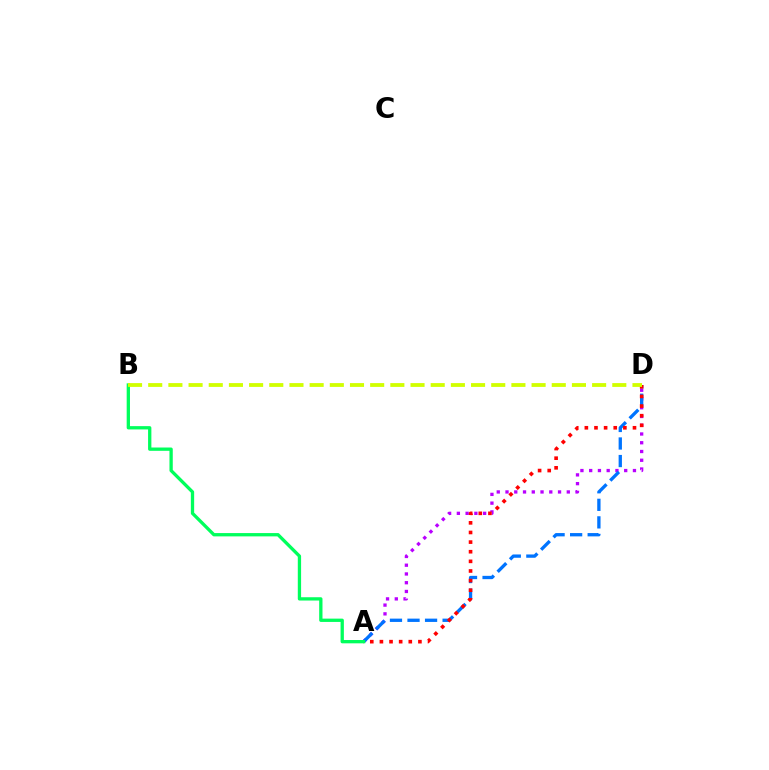{('A', 'D'): [{'color': '#b900ff', 'line_style': 'dotted', 'thickness': 2.38}, {'color': '#0074ff', 'line_style': 'dashed', 'thickness': 2.38}, {'color': '#ff0000', 'line_style': 'dotted', 'thickness': 2.62}], ('A', 'B'): [{'color': '#00ff5c', 'line_style': 'solid', 'thickness': 2.38}], ('B', 'D'): [{'color': '#d1ff00', 'line_style': 'dashed', 'thickness': 2.74}]}